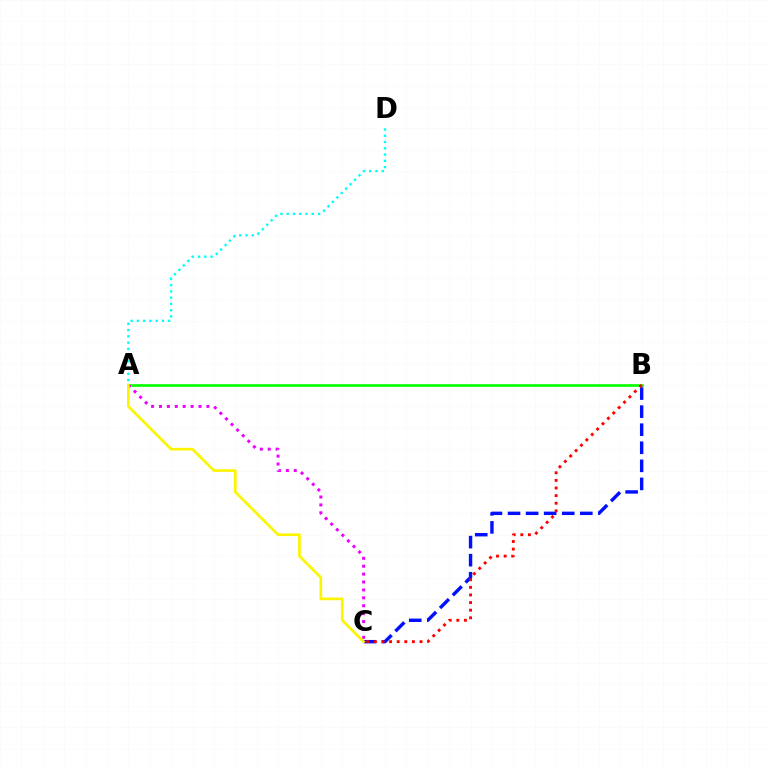{('B', 'C'): [{'color': '#0010ff', 'line_style': 'dashed', 'thickness': 2.45}, {'color': '#ff0000', 'line_style': 'dotted', 'thickness': 2.07}], ('A', 'D'): [{'color': '#00fff6', 'line_style': 'dotted', 'thickness': 1.7}], ('A', 'B'): [{'color': '#08ff00', 'line_style': 'solid', 'thickness': 1.93}], ('A', 'C'): [{'color': '#ee00ff', 'line_style': 'dotted', 'thickness': 2.15}, {'color': '#fcf500', 'line_style': 'solid', 'thickness': 1.94}]}